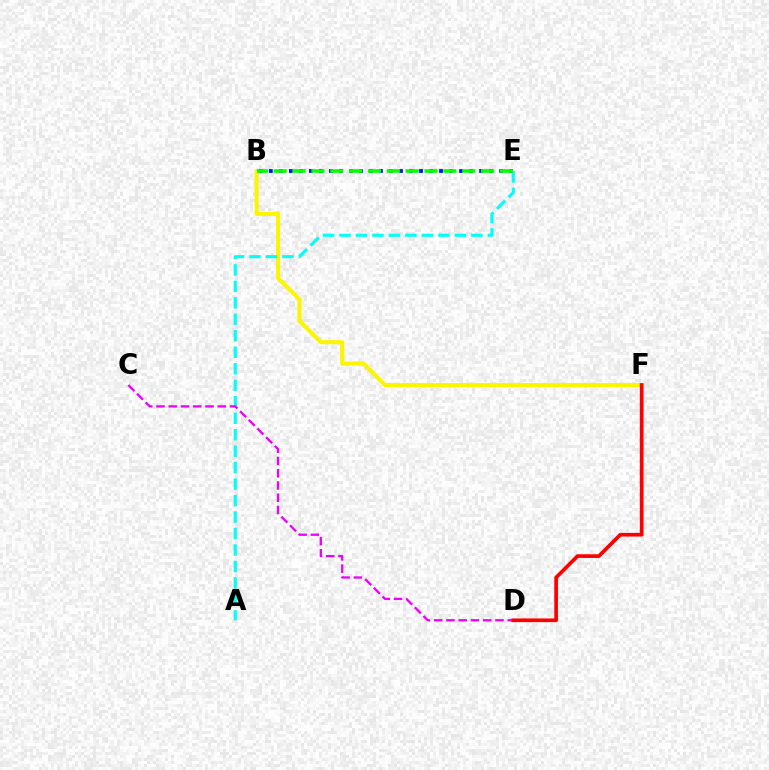{('B', 'F'): [{'color': '#fcf500', 'line_style': 'solid', 'thickness': 2.92}], ('B', 'E'): [{'color': '#0010ff', 'line_style': 'dotted', 'thickness': 2.72}, {'color': '#08ff00', 'line_style': 'dashed', 'thickness': 2.56}], ('A', 'E'): [{'color': '#00fff6', 'line_style': 'dashed', 'thickness': 2.24}], ('C', 'D'): [{'color': '#ee00ff', 'line_style': 'dashed', 'thickness': 1.66}], ('D', 'F'): [{'color': '#ff0000', 'line_style': 'solid', 'thickness': 2.66}]}